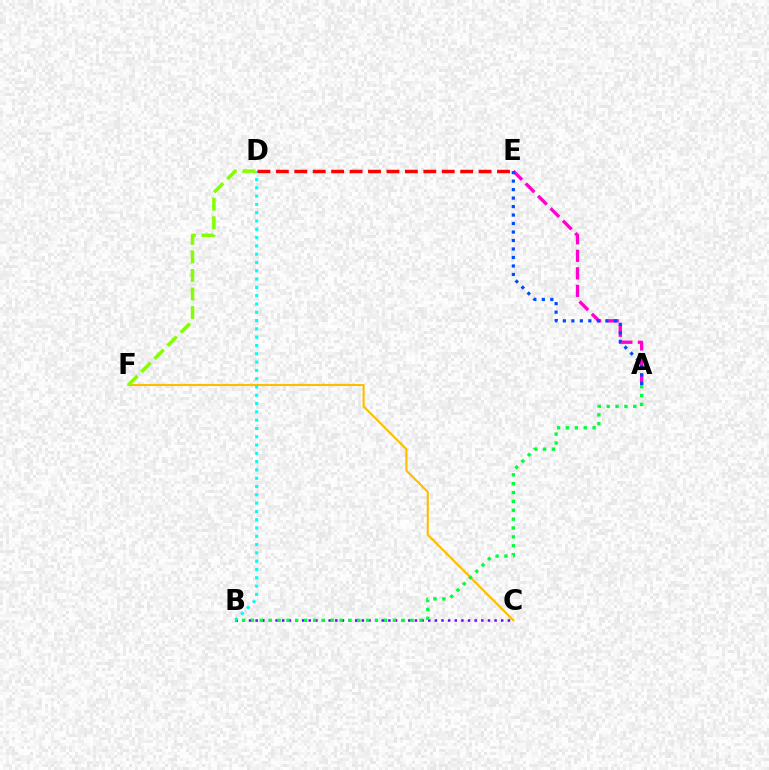{('B', 'C'): [{'color': '#7200ff', 'line_style': 'dotted', 'thickness': 1.8}], ('A', 'E'): [{'color': '#ff00cf', 'line_style': 'dashed', 'thickness': 2.38}, {'color': '#004bff', 'line_style': 'dotted', 'thickness': 2.31}], ('C', 'F'): [{'color': '#ffbd00', 'line_style': 'solid', 'thickness': 1.54}], ('B', 'D'): [{'color': '#00fff6', 'line_style': 'dotted', 'thickness': 2.25}], ('D', 'F'): [{'color': '#84ff00', 'line_style': 'dashed', 'thickness': 2.52}], ('A', 'B'): [{'color': '#00ff39', 'line_style': 'dotted', 'thickness': 2.41}], ('D', 'E'): [{'color': '#ff0000', 'line_style': 'dashed', 'thickness': 2.5}]}